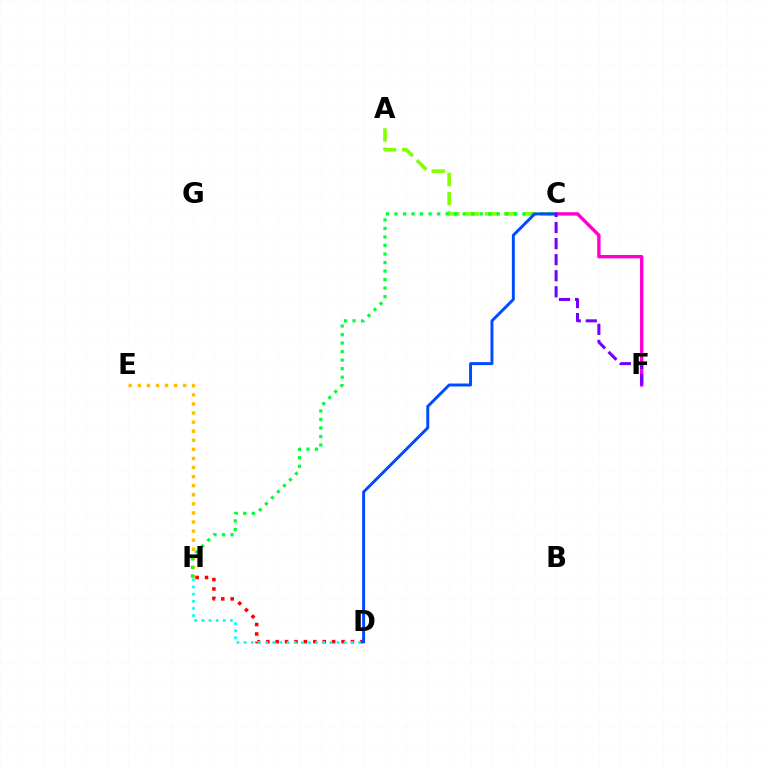{('E', 'H'): [{'color': '#ffbd00', 'line_style': 'dotted', 'thickness': 2.47}], ('A', 'C'): [{'color': '#84ff00', 'line_style': 'dashed', 'thickness': 2.61}], ('C', 'H'): [{'color': '#00ff39', 'line_style': 'dotted', 'thickness': 2.32}], ('C', 'F'): [{'color': '#ff00cf', 'line_style': 'solid', 'thickness': 2.44}, {'color': '#7200ff', 'line_style': 'dashed', 'thickness': 2.18}], ('D', 'H'): [{'color': '#ff0000', 'line_style': 'dotted', 'thickness': 2.56}, {'color': '#00fff6', 'line_style': 'dotted', 'thickness': 1.94}], ('C', 'D'): [{'color': '#004bff', 'line_style': 'solid', 'thickness': 2.12}]}